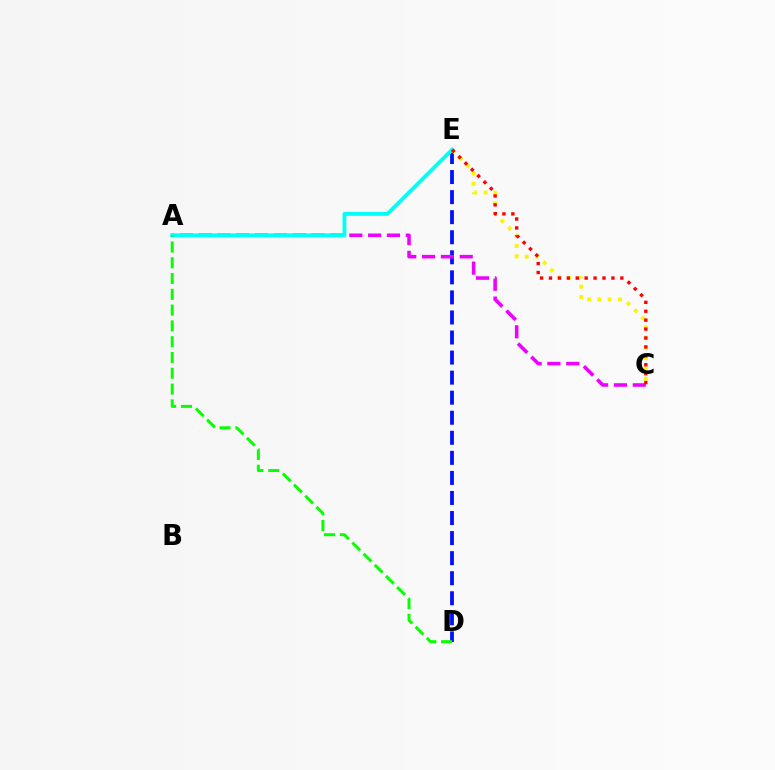{('D', 'E'): [{'color': '#0010ff', 'line_style': 'dashed', 'thickness': 2.72}], ('A', 'C'): [{'color': '#ee00ff', 'line_style': 'dashed', 'thickness': 2.56}], ('C', 'E'): [{'color': '#fcf500', 'line_style': 'dotted', 'thickness': 2.8}, {'color': '#ff0000', 'line_style': 'dotted', 'thickness': 2.42}], ('A', 'E'): [{'color': '#00fff6', 'line_style': 'solid', 'thickness': 2.76}], ('A', 'D'): [{'color': '#08ff00', 'line_style': 'dashed', 'thickness': 2.15}]}